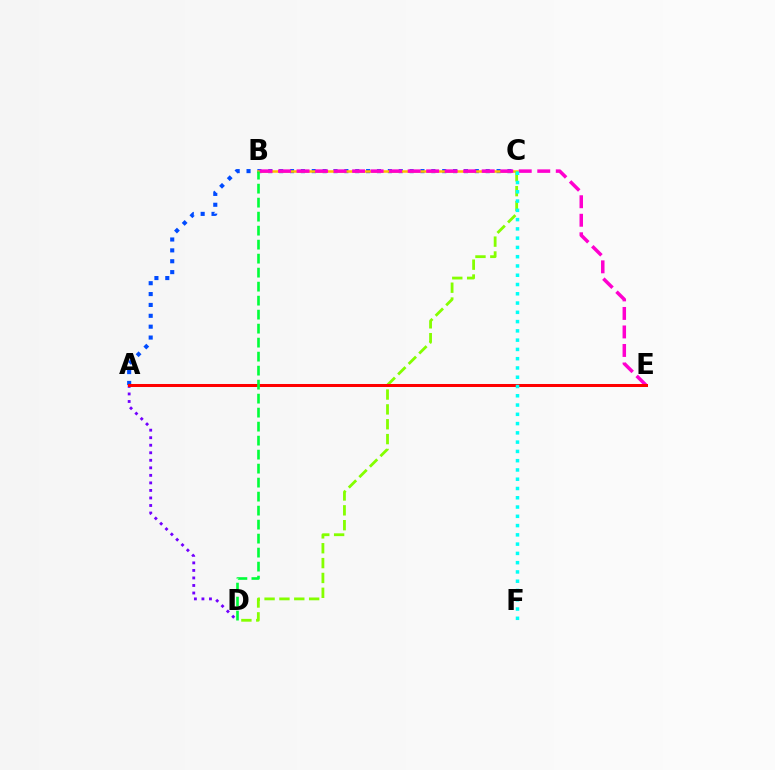{('A', 'D'): [{'color': '#7200ff', 'line_style': 'dotted', 'thickness': 2.05}], ('A', 'C'): [{'color': '#004bff', 'line_style': 'dotted', 'thickness': 2.95}], ('B', 'C'): [{'color': '#ffbd00', 'line_style': 'solid', 'thickness': 1.8}], ('B', 'E'): [{'color': '#ff00cf', 'line_style': 'dashed', 'thickness': 2.52}], ('C', 'D'): [{'color': '#84ff00', 'line_style': 'dashed', 'thickness': 2.02}], ('A', 'E'): [{'color': '#ff0000', 'line_style': 'solid', 'thickness': 2.17}], ('B', 'D'): [{'color': '#00ff39', 'line_style': 'dashed', 'thickness': 1.9}], ('C', 'F'): [{'color': '#00fff6', 'line_style': 'dotted', 'thickness': 2.52}]}